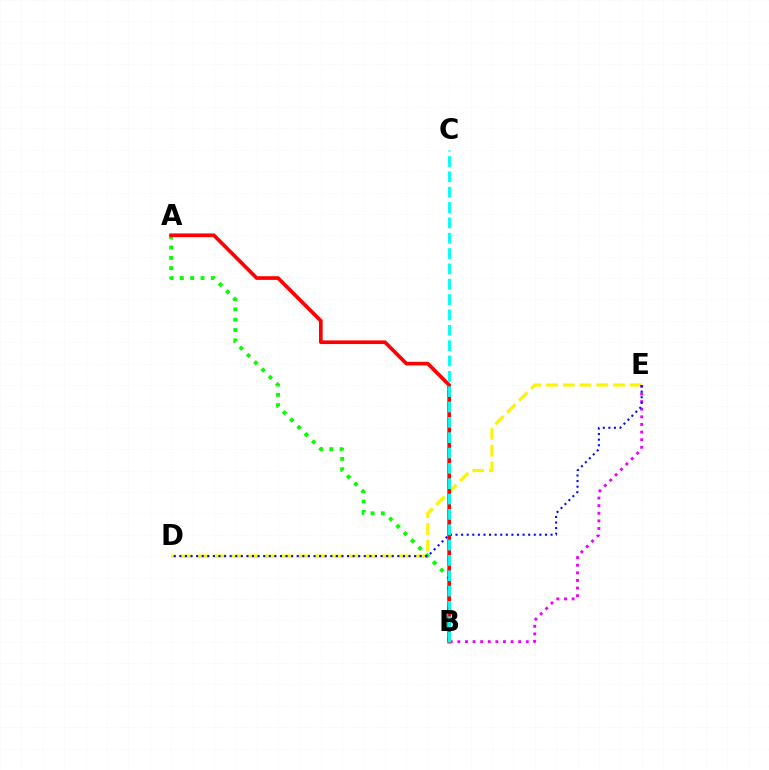{('D', 'E'): [{'color': '#fcf500', 'line_style': 'dashed', 'thickness': 2.28}, {'color': '#0010ff', 'line_style': 'dotted', 'thickness': 1.52}], ('B', 'E'): [{'color': '#ee00ff', 'line_style': 'dotted', 'thickness': 2.07}], ('A', 'B'): [{'color': '#08ff00', 'line_style': 'dotted', 'thickness': 2.8}, {'color': '#ff0000', 'line_style': 'solid', 'thickness': 2.64}], ('B', 'C'): [{'color': '#00fff6', 'line_style': 'dashed', 'thickness': 2.08}]}